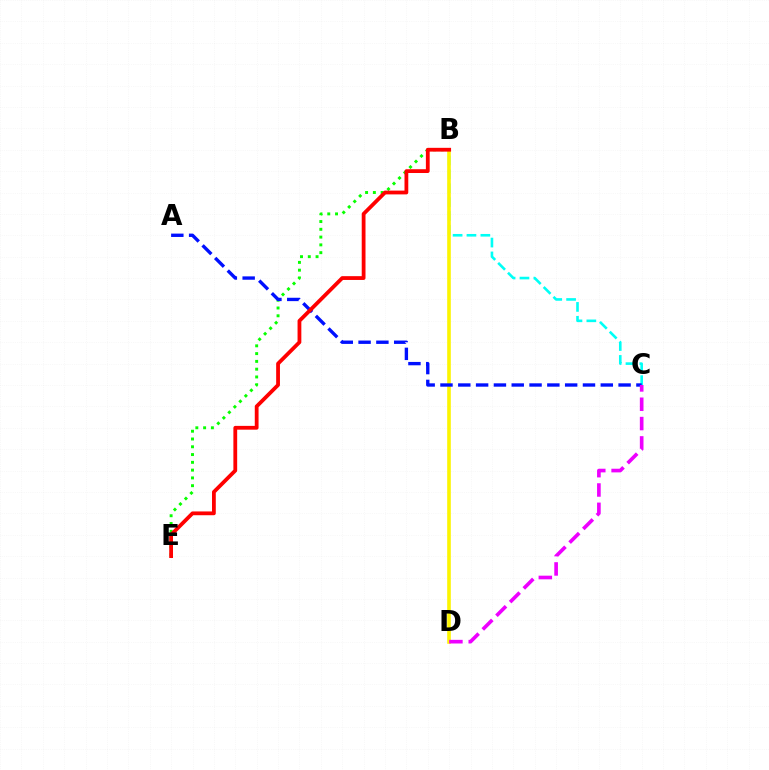{('B', 'E'): [{'color': '#08ff00', 'line_style': 'dotted', 'thickness': 2.11}, {'color': '#ff0000', 'line_style': 'solid', 'thickness': 2.73}], ('B', 'C'): [{'color': '#00fff6', 'line_style': 'dashed', 'thickness': 1.88}], ('B', 'D'): [{'color': '#fcf500', 'line_style': 'solid', 'thickness': 2.6}], ('A', 'C'): [{'color': '#0010ff', 'line_style': 'dashed', 'thickness': 2.42}], ('C', 'D'): [{'color': '#ee00ff', 'line_style': 'dashed', 'thickness': 2.63}]}